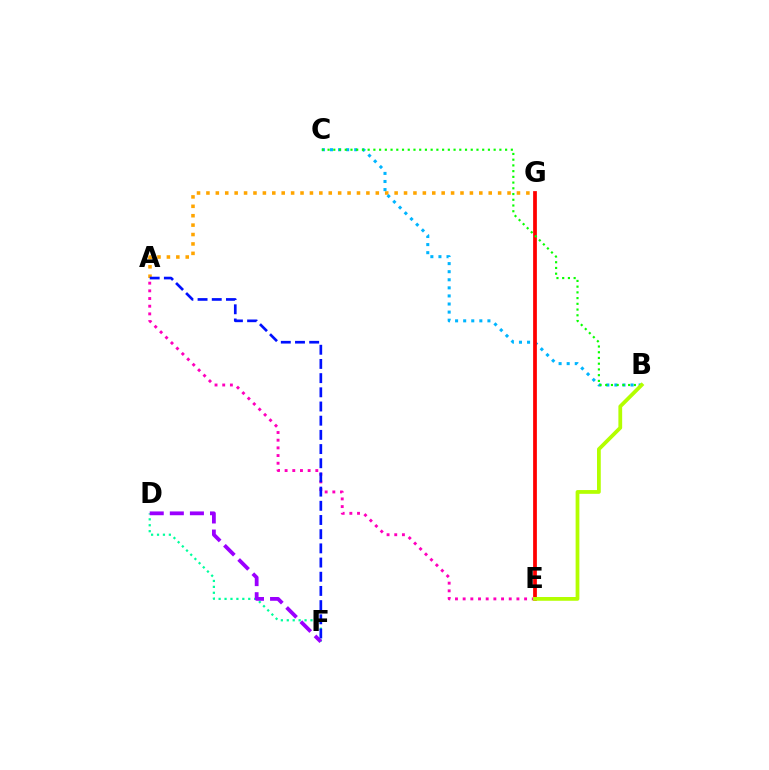{('A', 'G'): [{'color': '#ffa500', 'line_style': 'dotted', 'thickness': 2.56}], ('B', 'C'): [{'color': '#00b5ff', 'line_style': 'dotted', 'thickness': 2.2}, {'color': '#08ff00', 'line_style': 'dotted', 'thickness': 1.56}], ('E', 'G'): [{'color': '#ff0000', 'line_style': 'solid', 'thickness': 2.7}], ('A', 'E'): [{'color': '#ff00bd', 'line_style': 'dotted', 'thickness': 2.09}], ('B', 'E'): [{'color': '#b3ff00', 'line_style': 'solid', 'thickness': 2.71}], ('D', 'F'): [{'color': '#00ff9d', 'line_style': 'dotted', 'thickness': 1.61}, {'color': '#9b00ff', 'line_style': 'dashed', 'thickness': 2.73}], ('A', 'F'): [{'color': '#0010ff', 'line_style': 'dashed', 'thickness': 1.93}]}